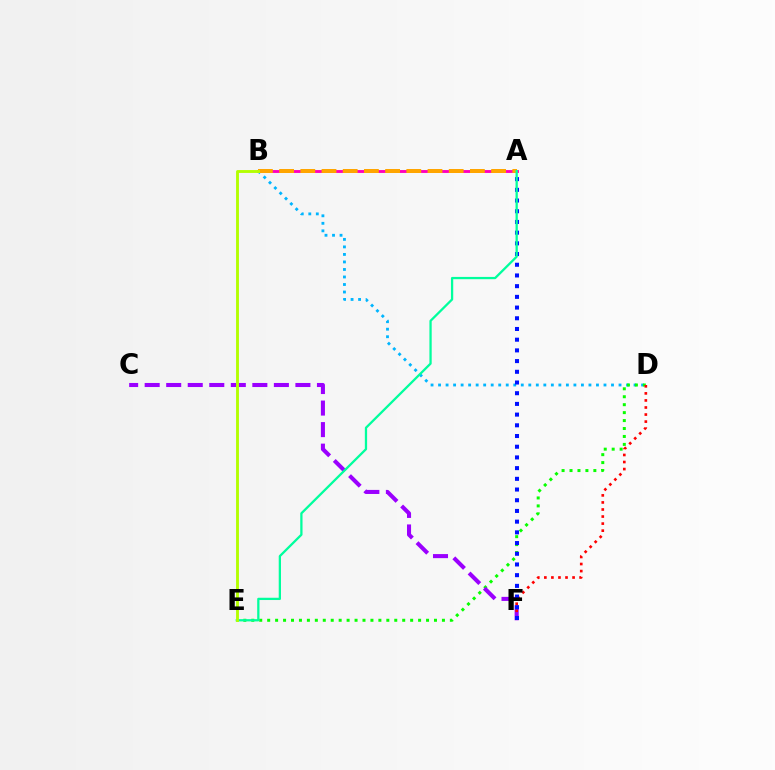{('B', 'D'): [{'color': '#00b5ff', 'line_style': 'dotted', 'thickness': 2.04}], ('D', 'E'): [{'color': '#08ff00', 'line_style': 'dotted', 'thickness': 2.16}], ('A', 'B'): [{'color': '#ff00bd', 'line_style': 'solid', 'thickness': 2.07}, {'color': '#ffa500', 'line_style': 'dashed', 'thickness': 2.88}], ('C', 'F'): [{'color': '#9b00ff', 'line_style': 'dashed', 'thickness': 2.93}], ('D', 'F'): [{'color': '#ff0000', 'line_style': 'dotted', 'thickness': 1.92}], ('A', 'F'): [{'color': '#0010ff', 'line_style': 'dotted', 'thickness': 2.91}], ('A', 'E'): [{'color': '#00ff9d', 'line_style': 'solid', 'thickness': 1.64}], ('B', 'E'): [{'color': '#b3ff00', 'line_style': 'solid', 'thickness': 2.07}]}